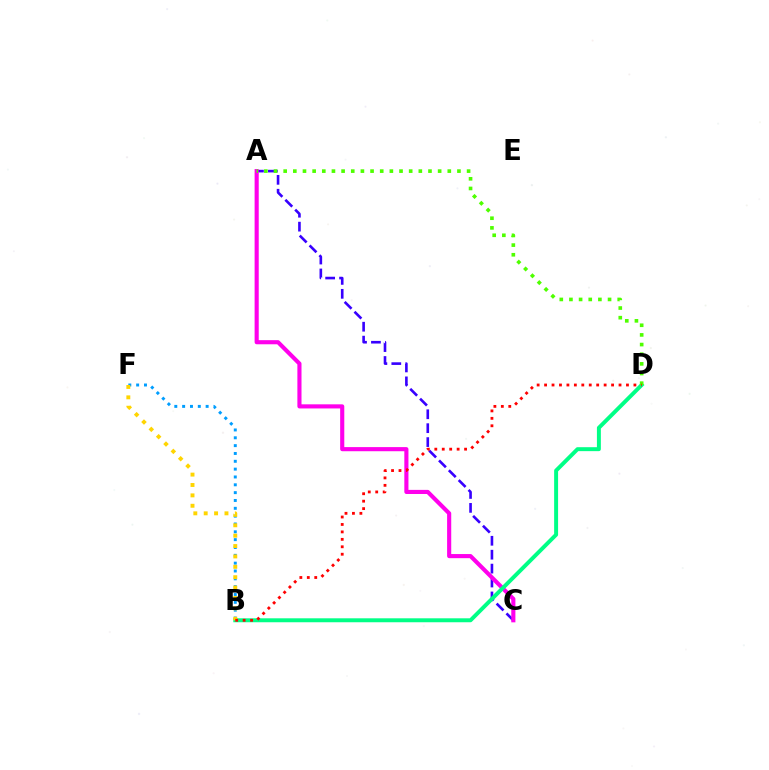{('A', 'C'): [{'color': '#3700ff', 'line_style': 'dashed', 'thickness': 1.89}, {'color': '#ff00ed', 'line_style': 'solid', 'thickness': 2.97}], ('B', 'F'): [{'color': '#009eff', 'line_style': 'dotted', 'thickness': 2.13}, {'color': '#ffd500', 'line_style': 'dotted', 'thickness': 2.82}], ('B', 'D'): [{'color': '#00ff86', 'line_style': 'solid', 'thickness': 2.85}, {'color': '#ff0000', 'line_style': 'dotted', 'thickness': 2.02}], ('A', 'D'): [{'color': '#4fff00', 'line_style': 'dotted', 'thickness': 2.62}]}